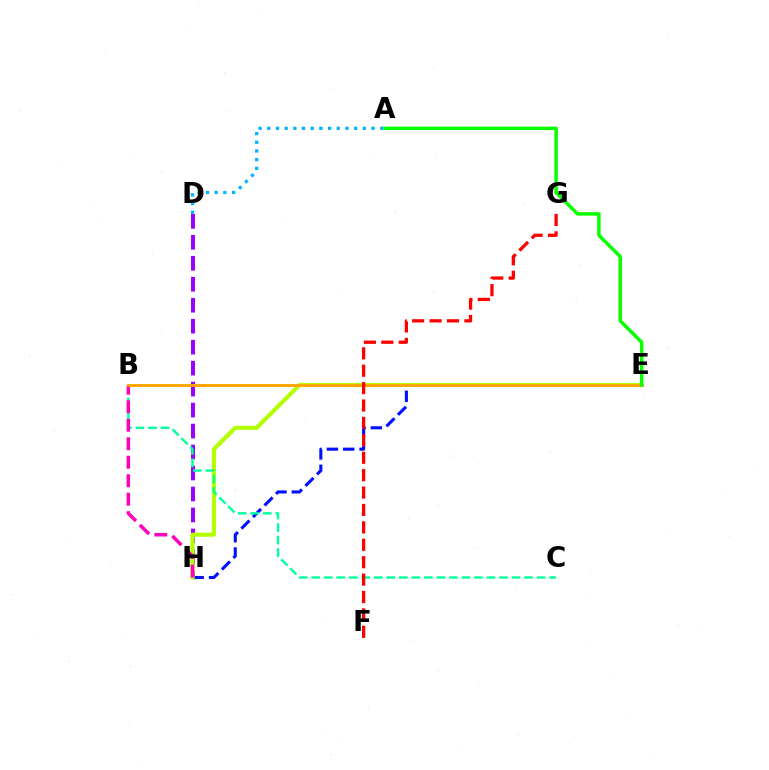{('A', 'D'): [{'color': '#00b5ff', 'line_style': 'dotted', 'thickness': 2.36}], ('E', 'H'): [{'color': '#0010ff', 'line_style': 'dashed', 'thickness': 2.22}, {'color': '#b3ff00', 'line_style': 'solid', 'thickness': 2.98}], ('D', 'H'): [{'color': '#9b00ff', 'line_style': 'dashed', 'thickness': 2.85}], ('B', 'C'): [{'color': '#00ff9d', 'line_style': 'dashed', 'thickness': 1.7}], ('B', 'H'): [{'color': '#ff00bd', 'line_style': 'dashed', 'thickness': 2.51}], ('B', 'E'): [{'color': '#ffa500', 'line_style': 'solid', 'thickness': 2.08}], ('F', 'G'): [{'color': '#ff0000', 'line_style': 'dashed', 'thickness': 2.36}], ('A', 'E'): [{'color': '#08ff00', 'line_style': 'solid', 'thickness': 2.51}]}